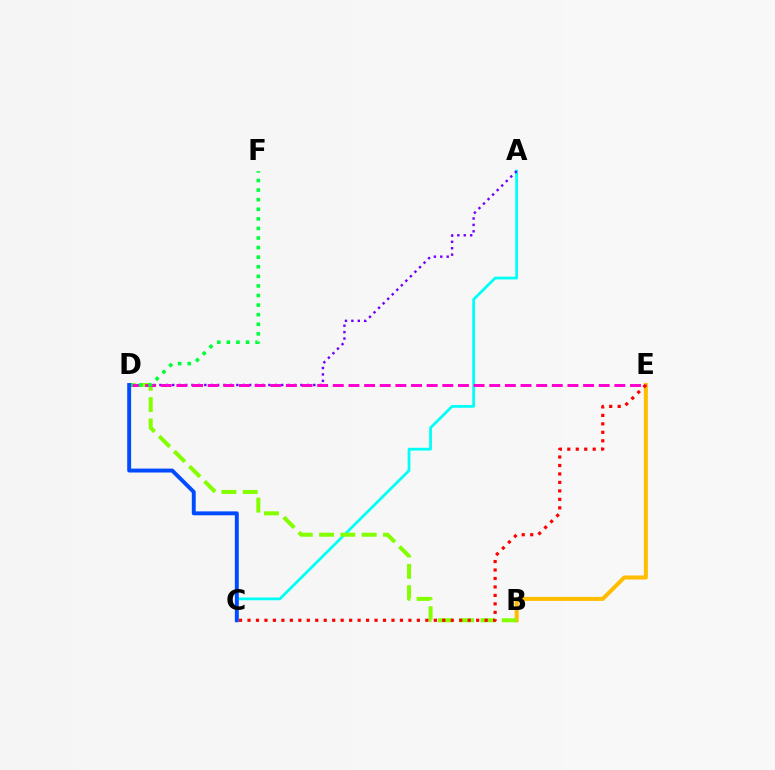{('B', 'E'): [{'color': '#ffbd00', 'line_style': 'solid', 'thickness': 2.89}], ('A', 'C'): [{'color': '#00fff6', 'line_style': 'solid', 'thickness': 1.98}], ('A', 'D'): [{'color': '#7200ff', 'line_style': 'dotted', 'thickness': 1.74}], ('B', 'D'): [{'color': '#84ff00', 'line_style': 'dashed', 'thickness': 2.89}], ('D', 'E'): [{'color': '#ff00cf', 'line_style': 'dashed', 'thickness': 2.12}], ('C', 'E'): [{'color': '#ff0000', 'line_style': 'dotted', 'thickness': 2.3}], ('D', 'F'): [{'color': '#00ff39', 'line_style': 'dotted', 'thickness': 2.6}], ('C', 'D'): [{'color': '#004bff', 'line_style': 'solid', 'thickness': 2.81}]}